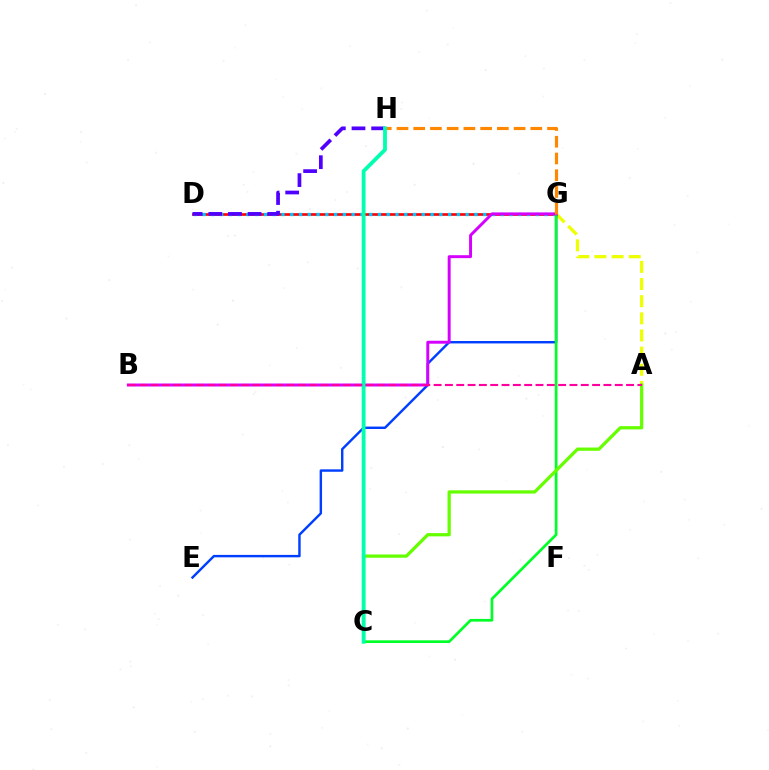{('A', 'G'): [{'color': '#eeff00', 'line_style': 'dashed', 'thickness': 2.33}], ('D', 'G'): [{'color': '#ff0000', 'line_style': 'solid', 'thickness': 1.92}, {'color': '#00c7ff', 'line_style': 'dotted', 'thickness': 2.38}], ('E', 'G'): [{'color': '#003fff', 'line_style': 'solid', 'thickness': 1.74}], ('C', 'G'): [{'color': '#00ff27', 'line_style': 'solid', 'thickness': 1.94}], ('B', 'G'): [{'color': '#d600ff', 'line_style': 'solid', 'thickness': 2.12}], ('A', 'C'): [{'color': '#66ff00', 'line_style': 'solid', 'thickness': 2.34}], ('G', 'H'): [{'color': '#ff8800', 'line_style': 'dashed', 'thickness': 2.27}], ('D', 'H'): [{'color': '#4f00ff', 'line_style': 'dashed', 'thickness': 2.67}], ('C', 'H'): [{'color': '#00ffaf', 'line_style': 'solid', 'thickness': 2.75}], ('A', 'B'): [{'color': '#ff00a0', 'line_style': 'dashed', 'thickness': 1.54}]}